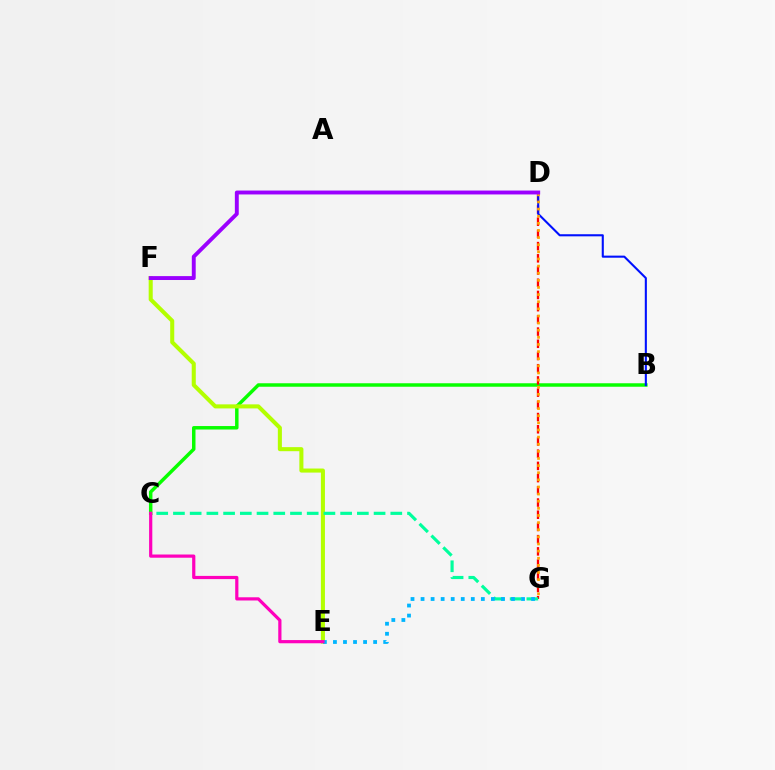{('B', 'C'): [{'color': '#08ff00', 'line_style': 'solid', 'thickness': 2.5}], ('E', 'F'): [{'color': '#b3ff00', 'line_style': 'solid', 'thickness': 2.92}], ('D', 'G'): [{'color': '#ff0000', 'line_style': 'dashed', 'thickness': 1.66}, {'color': '#ffa500', 'line_style': 'dotted', 'thickness': 1.94}], ('B', 'D'): [{'color': '#0010ff', 'line_style': 'solid', 'thickness': 1.51}], ('C', 'G'): [{'color': '#00ff9d', 'line_style': 'dashed', 'thickness': 2.27}], ('E', 'G'): [{'color': '#00b5ff', 'line_style': 'dotted', 'thickness': 2.73}], ('C', 'E'): [{'color': '#ff00bd', 'line_style': 'solid', 'thickness': 2.31}], ('D', 'F'): [{'color': '#9b00ff', 'line_style': 'solid', 'thickness': 2.81}]}